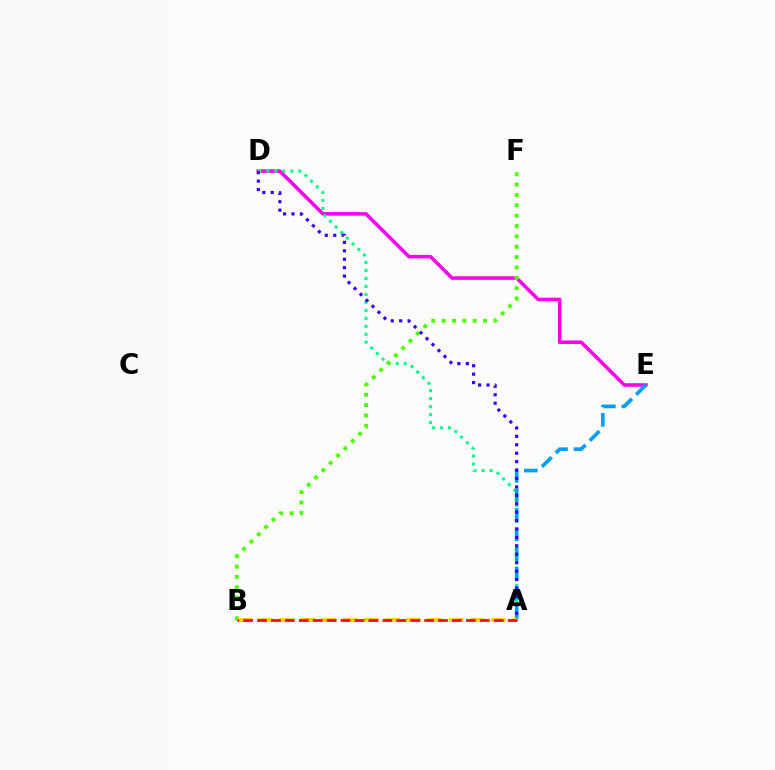{('D', 'E'): [{'color': '#ff00ed', 'line_style': 'solid', 'thickness': 2.55}], ('A', 'D'): [{'color': '#00ff86', 'line_style': 'dotted', 'thickness': 2.17}, {'color': '#3700ff', 'line_style': 'dotted', 'thickness': 2.29}], ('A', 'E'): [{'color': '#009eff', 'line_style': 'dashed', 'thickness': 2.65}], ('B', 'F'): [{'color': '#4fff00', 'line_style': 'dotted', 'thickness': 2.81}], ('A', 'B'): [{'color': '#ffd500', 'line_style': 'dashed', 'thickness': 2.87}, {'color': '#ff0000', 'line_style': 'dashed', 'thickness': 1.89}]}